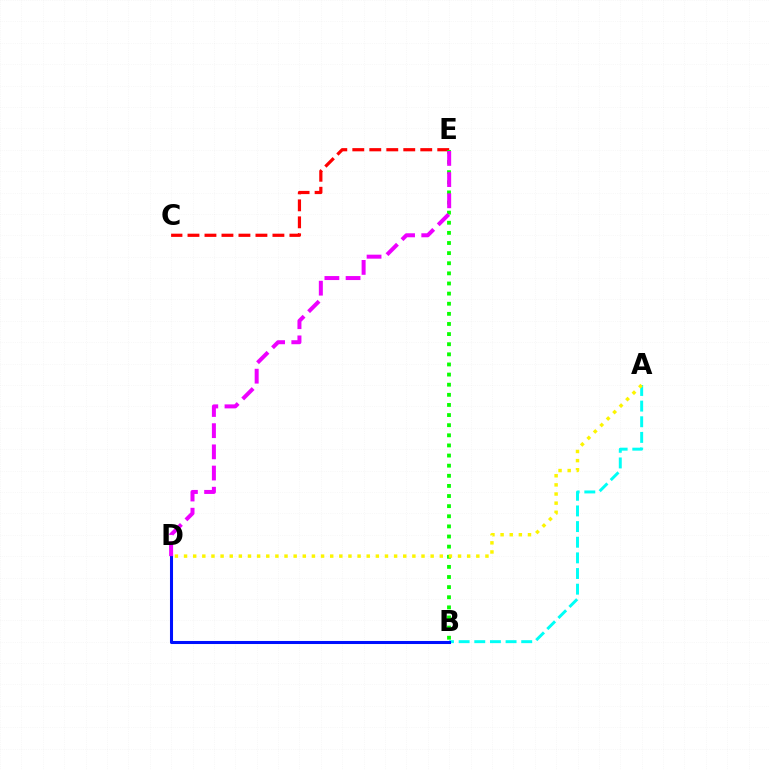{('C', 'E'): [{'color': '#ff0000', 'line_style': 'dashed', 'thickness': 2.31}], ('A', 'B'): [{'color': '#00fff6', 'line_style': 'dashed', 'thickness': 2.13}], ('B', 'E'): [{'color': '#08ff00', 'line_style': 'dotted', 'thickness': 2.75}], ('A', 'D'): [{'color': '#fcf500', 'line_style': 'dotted', 'thickness': 2.48}], ('B', 'D'): [{'color': '#0010ff', 'line_style': 'solid', 'thickness': 2.2}], ('D', 'E'): [{'color': '#ee00ff', 'line_style': 'dashed', 'thickness': 2.88}]}